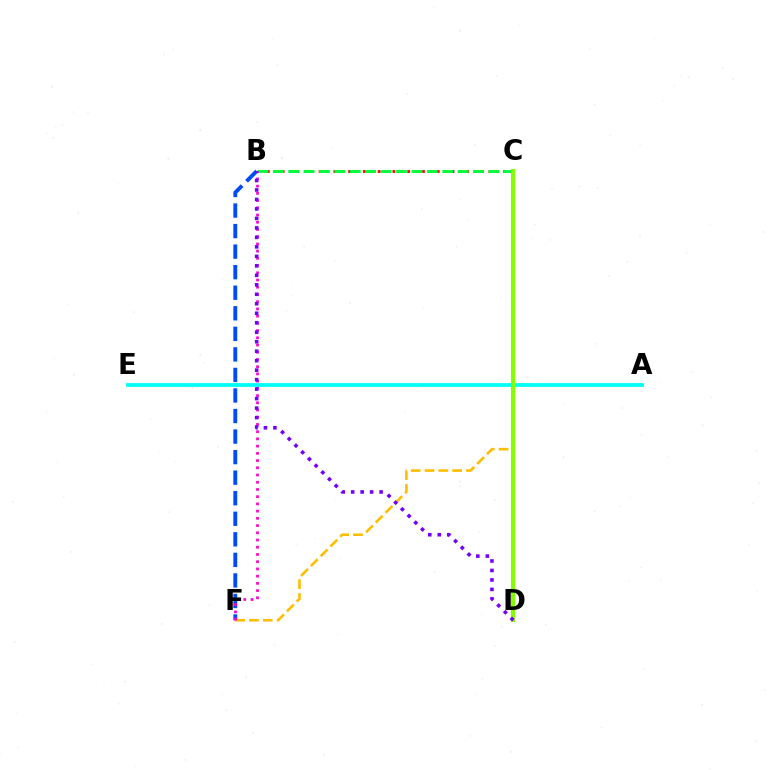{('B', 'C'): [{'color': '#ff0000', 'line_style': 'dotted', 'thickness': 2.01}, {'color': '#00ff39', 'line_style': 'dashed', 'thickness': 2.09}], ('A', 'E'): [{'color': '#00fff6', 'line_style': 'solid', 'thickness': 2.72}], ('B', 'F'): [{'color': '#004bff', 'line_style': 'dashed', 'thickness': 2.79}, {'color': '#ff00cf', 'line_style': 'dotted', 'thickness': 1.96}], ('C', 'F'): [{'color': '#ffbd00', 'line_style': 'dashed', 'thickness': 1.88}], ('C', 'D'): [{'color': '#84ff00', 'line_style': 'solid', 'thickness': 2.97}], ('B', 'D'): [{'color': '#7200ff', 'line_style': 'dotted', 'thickness': 2.58}]}